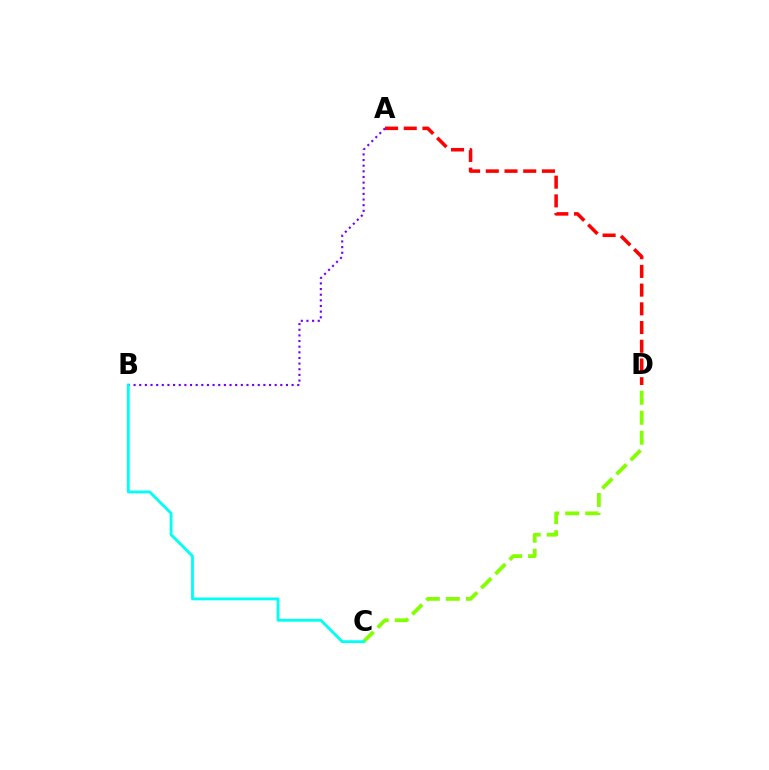{('C', 'D'): [{'color': '#84ff00', 'line_style': 'dashed', 'thickness': 2.72}], ('A', 'D'): [{'color': '#ff0000', 'line_style': 'dashed', 'thickness': 2.54}], ('A', 'B'): [{'color': '#7200ff', 'line_style': 'dotted', 'thickness': 1.53}], ('B', 'C'): [{'color': '#00fff6', 'line_style': 'solid', 'thickness': 2.04}]}